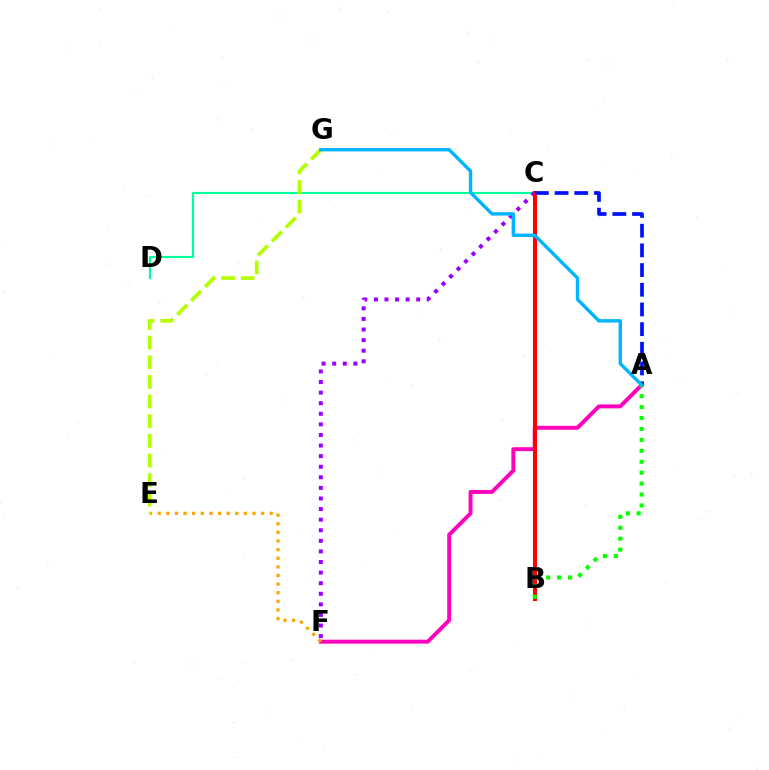{('A', 'F'): [{'color': '#ff00bd', 'line_style': 'solid', 'thickness': 2.84}], ('E', 'F'): [{'color': '#ffa500', 'line_style': 'dotted', 'thickness': 2.34}], ('C', 'D'): [{'color': '#00ff9d', 'line_style': 'solid', 'thickness': 1.55}], ('C', 'F'): [{'color': '#9b00ff', 'line_style': 'dotted', 'thickness': 2.88}], ('B', 'C'): [{'color': '#ff0000', 'line_style': 'solid', 'thickness': 2.9}], ('A', 'B'): [{'color': '#08ff00', 'line_style': 'dotted', 'thickness': 2.97}], ('A', 'C'): [{'color': '#0010ff', 'line_style': 'dashed', 'thickness': 2.67}], ('E', 'G'): [{'color': '#b3ff00', 'line_style': 'dashed', 'thickness': 2.67}], ('A', 'G'): [{'color': '#00b5ff', 'line_style': 'solid', 'thickness': 2.43}]}